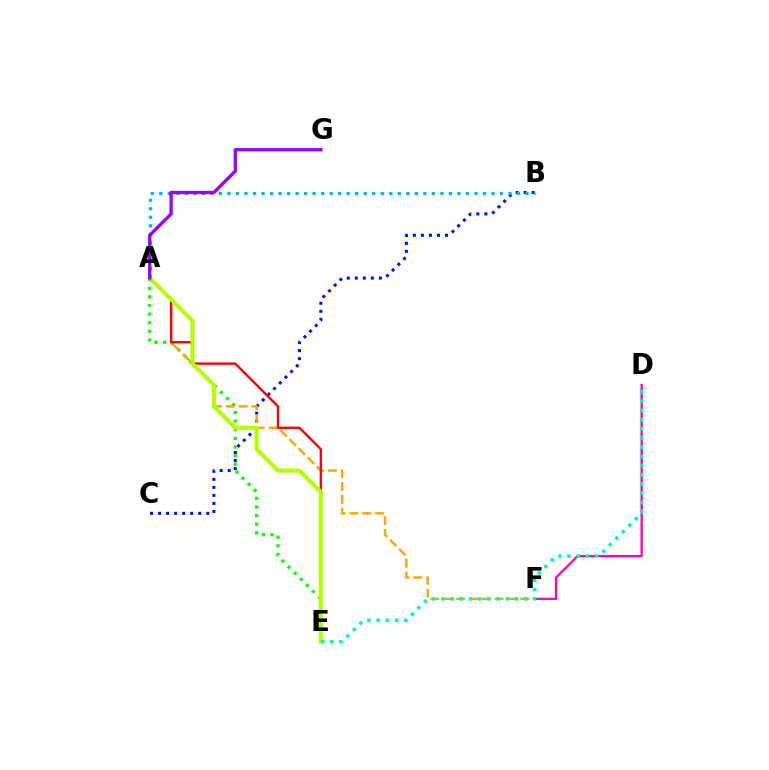{('B', 'C'): [{'color': '#0010ff', 'line_style': 'dotted', 'thickness': 2.18}], ('A', 'E'): [{'color': '#08ff00', 'line_style': 'dotted', 'thickness': 2.34}, {'color': '#ff0000', 'line_style': 'solid', 'thickness': 1.7}, {'color': '#b3ff00', 'line_style': 'solid', 'thickness': 2.96}], ('D', 'F'): [{'color': '#ff00bd', 'line_style': 'solid', 'thickness': 1.66}], ('A', 'B'): [{'color': '#00b5ff', 'line_style': 'dotted', 'thickness': 2.31}], ('A', 'F'): [{'color': '#ffa500', 'line_style': 'dashed', 'thickness': 1.74}], ('A', 'G'): [{'color': '#9b00ff', 'line_style': 'solid', 'thickness': 2.37}], ('D', 'E'): [{'color': '#00ff9d', 'line_style': 'dotted', 'thickness': 2.5}]}